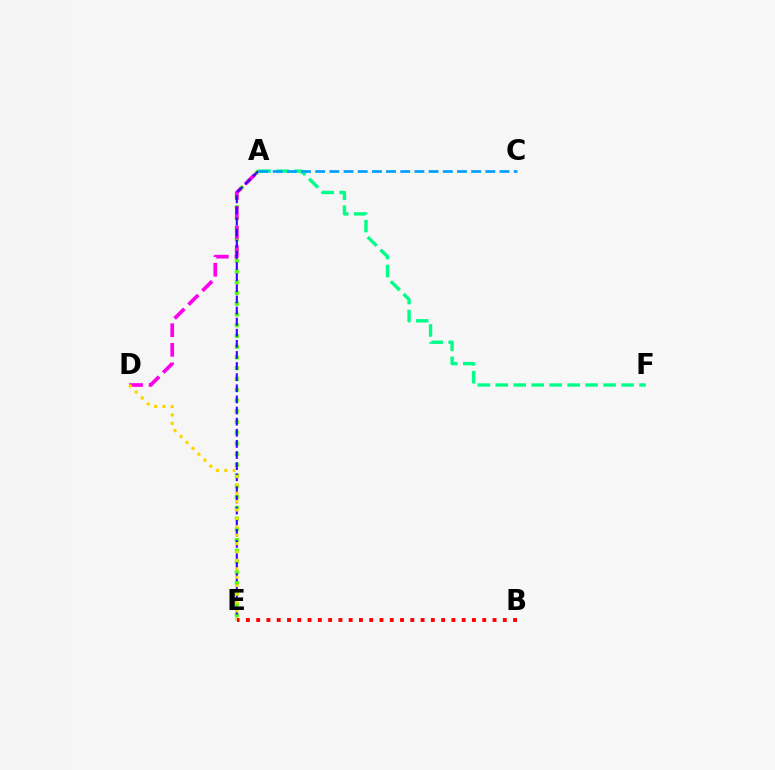{('A', 'E'): [{'color': '#4fff00', 'line_style': 'dotted', 'thickness': 2.92}, {'color': '#3700ff', 'line_style': 'dashed', 'thickness': 1.51}], ('A', 'D'): [{'color': '#ff00ed', 'line_style': 'dashed', 'thickness': 2.66}], ('A', 'F'): [{'color': '#00ff86', 'line_style': 'dashed', 'thickness': 2.44}], ('A', 'C'): [{'color': '#009eff', 'line_style': 'dashed', 'thickness': 1.93}], ('D', 'E'): [{'color': '#ffd500', 'line_style': 'dotted', 'thickness': 2.28}], ('B', 'E'): [{'color': '#ff0000', 'line_style': 'dotted', 'thickness': 2.79}]}